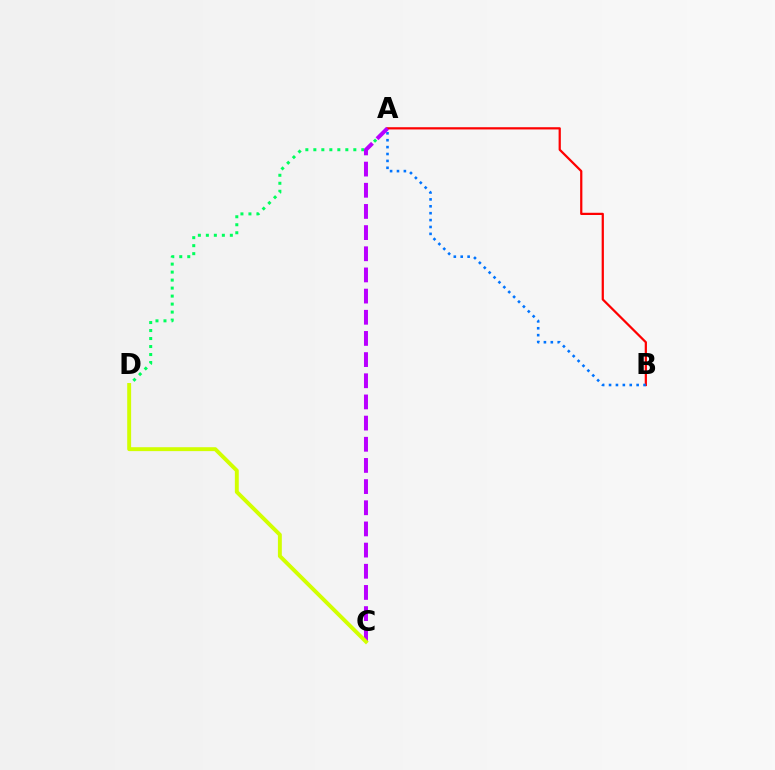{('A', 'D'): [{'color': '#00ff5c', 'line_style': 'dotted', 'thickness': 2.17}], ('A', 'B'): [{'color': '#ff0000', 'line_style': 'solid', 'thickness': 1.61}, {'color': '#0074ff', 'line_style': 'dotted', 'thickness': 1.87}], ('A', 'C'): [{'color': '#b900ff', 'line_style': 'dashed', 'thickness': 2.88}], ('C', 'D'): [{'color': '#d1ff00', 'line_style': 'solid', 'thickness': 2.82}]}